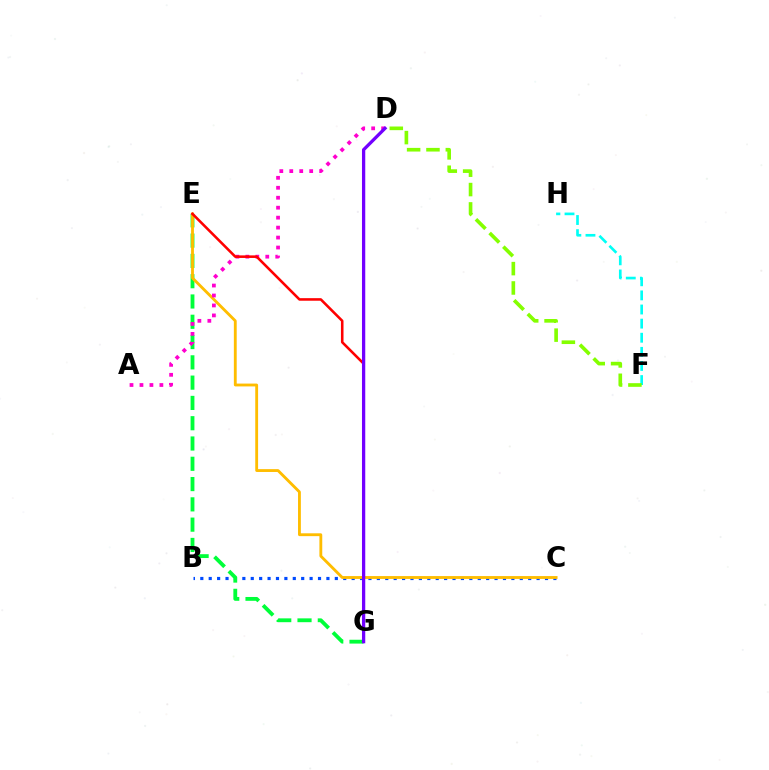{('B', 'C'): [{'color': '#004bff', 'line_style': 'dotted', 'thickness': 2.28}], ('E', 'G'): [{'color': '#00ff39', 'line_style': 'dashed', 'thickness': 2.76}, {'color': '#ff0000', 'line_style': 'solid', 'thickness': 1.85}], ('F', 'H'): [{'color': '#00fff6', 'line_style': 'dashed', 'thickness': 1.92}], ('C', 'E'): [{'color': '#ffbd00', 'line_style': 'solid', 'thickness': 2.05}], ('A', 'D'): [{'color': '#ff00cf', 'line_style': 'dotted', 'thickness': 2.71}], ('D', 'G'): [{'color': '#7200ff', 'line_style': 'solid', 'thickness': 2.36}], ('D', 'F'): [{'color': '#84ff00', 'line_style': 'dashed', 'thickness': 2.63}]}